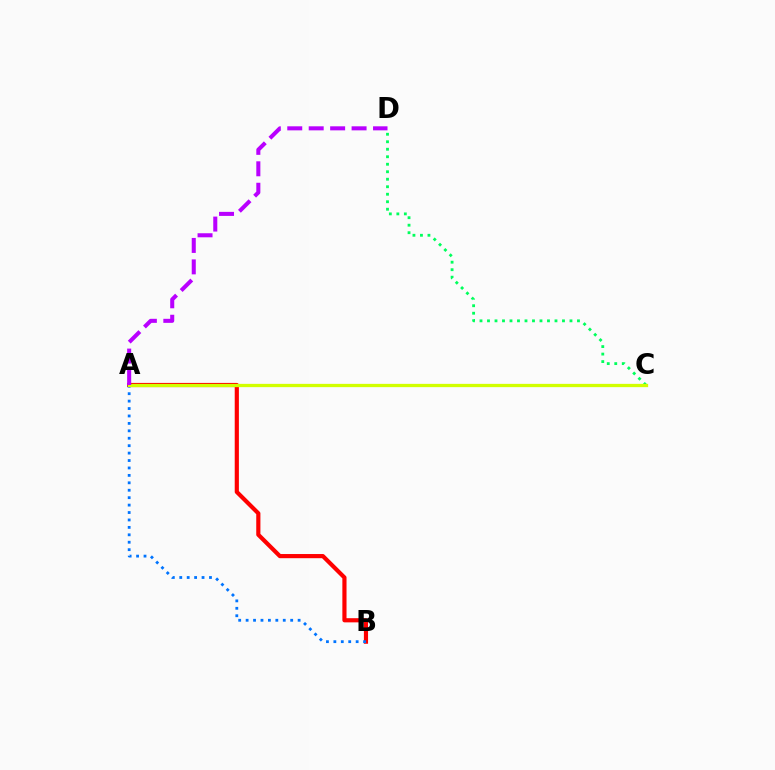{('A', 'B'): [{'color': '#ff0000', 'line_style': 'solid', 'thickness': 3.0}, {'color': '#0074ff', 'line_style': 'dotted', 'thickness': 2.02}], ('C', 'D'): [{'color': '#00ff5c', 'line_style': 'dotted', 'thickness': 2.04}], ('A', 'C'): [{'color': '#d1ff00', 'line_style': 'solid', 'thickness': 2.36}], ('A', 'D'): [{'color': '#b900ff', 'line_style': 'dashed', 'thickness': 2.91}]}